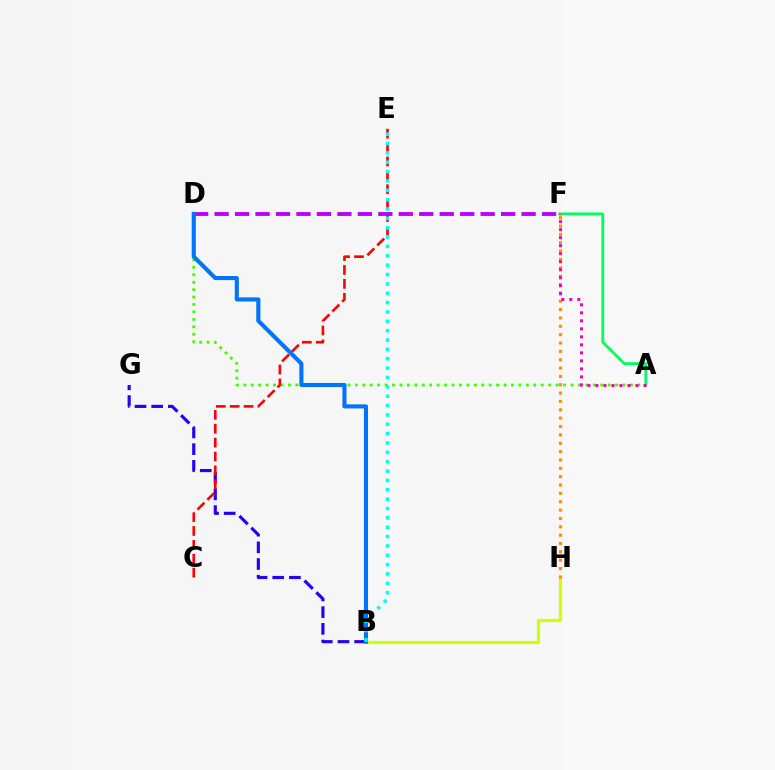{('B', 'H'): [{'color': '#d1ff00', 'line_style': 'solid', 'thickness': 2.31}], ('B', 'G'): [{'color': '#2500ff', 'line_style': 'dashed', 'thickness': 2.27}], ('A', 'F'): [{'color': '#00ff5c', 'line_style': 'solid', 'thickness': 2.05}, {'color': '#ff00ac', 'line_style': 'dotted', 'thickness': 2.18}], ('A', 'D'): [{'color': '#3dff00', 'line_style': 'dotted', 'thickness': 2.02}], ('C', 'E'): [{'color': '#ff0000', 'line_style': 'dashed', 'thickness': 1.89}], ('D', 'F'): [{'color': '#b900ff', 'line_style': 'dashed', 'thickness': 2.78}], ('B', 'D'): [{'color': '#0074ff', 'line_style': 'solid', 'thickness': 2.96}], ('F', 'H'): [{'color': '#ff9400', 'line_style': 'dotted', 'thickness': 2.27}], ('B', 'E'): [{'color': '#00fff6', 'line_style': 'dotted', 'thickness': 2.54}]}